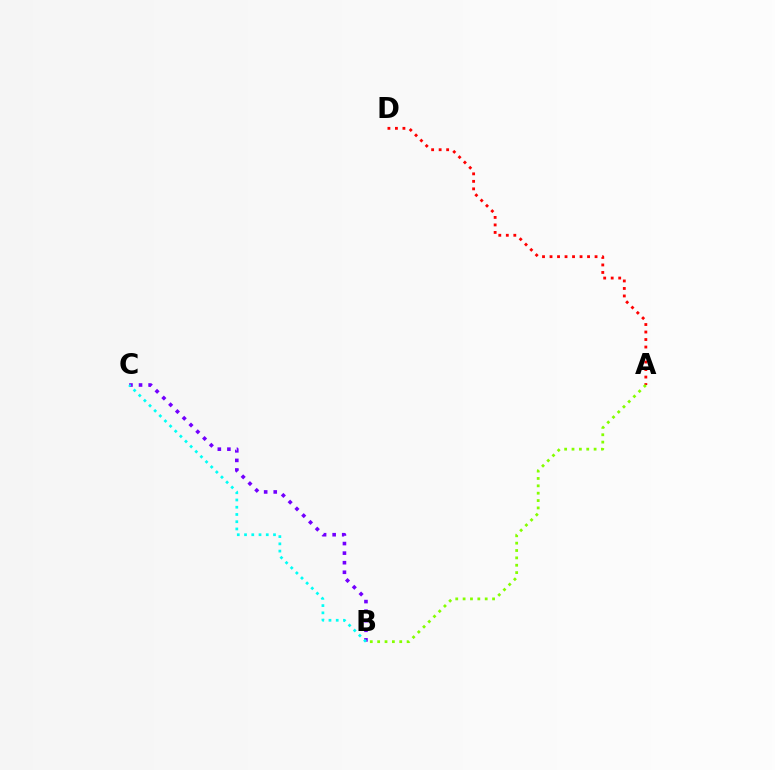{('B', 'C'): [{'color': '#7200ff', 'line_style': 'dotted', 'thickness': 2.6}, {'color': '#00fff6', 'line_style': 'dotted', 'thickness': 1.97}], ('A', 'D'): [{'color': '#ff0000', 'line_style': 'dotted', 'thickness': 2.04}], ('A', 'B'): [{'color': '#84ff00', 'line_style': 'dotted', 'thickness': 2.0}]}